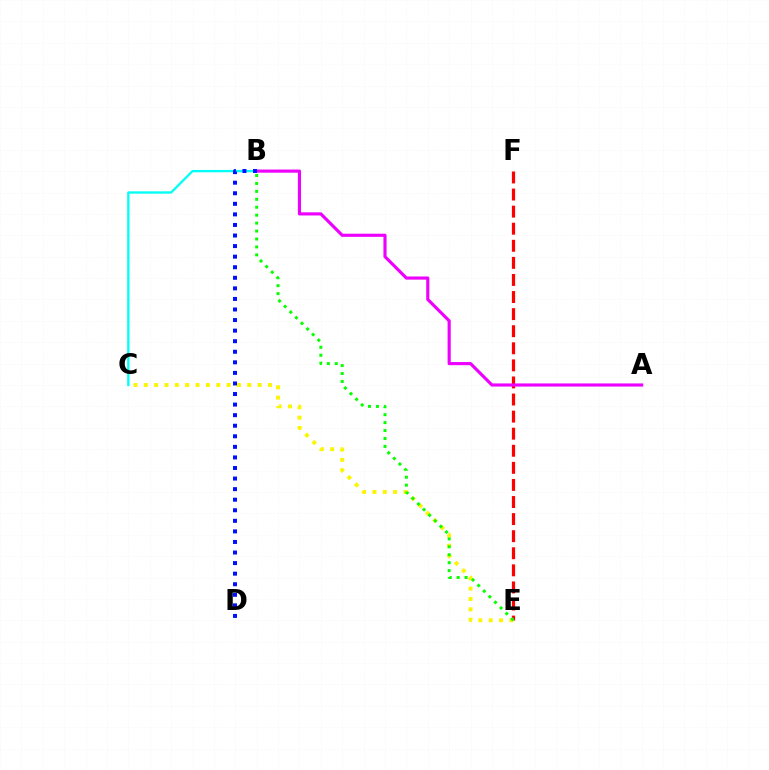{('E', 'F'): [{'color': '#ff0000', 'line_style': 'dashed', 'thickness': 2.32}], ('C', 'E'): [{'color': '#fcf500', 'line_style': 'dotted', 'thickness': 2.81}], ('B', 'C'): [{'color': '#00fff6', 'line_style': 'solid', 'thickness': 1.66}], ('A', 'B'): [{'color': '#ee00ff', 'line_style': 'solid', 'thickness': 2.26}], ('B', 'D'): [{'color': '#0010ff', 'line_style': 'dotted', 'thickness': 2.87}], ('B', 'E'): [{'color': '#08ff00', 'line_style': 'dotted', 'thickness': 2.16}]}